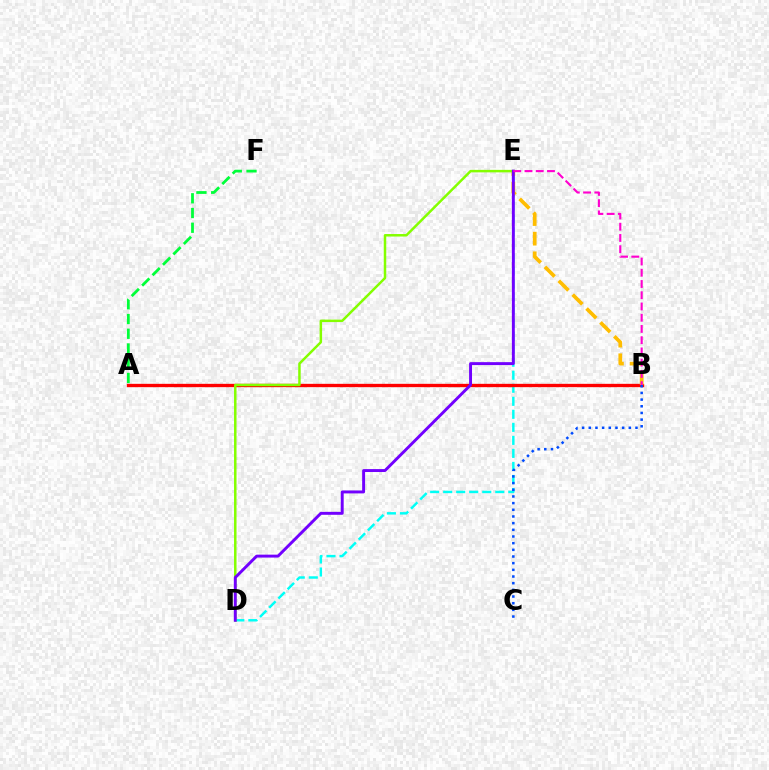{('D', 'E'): [{'color': '#00fff6', 'line_style': 'dashed', 'thickness': 1.77}, {'color': '#84ff00', 'line_style': 'solid', 'thickness': 1.8}, {'color': '#7200ff', 'line_style': 'solid', 'thickness': 2.11}], ('A', 'B'): [{'color': '#ff0000', 'line_style': 'solid', 'thickness': 2.4}], ('B', 'E'): [{'color': '#ffbd00', 'line_style': 'dashed', 'thickness': 2.67}, {'color': '#ff00cf', 'line_style': 'dashed', 'thickness': 1.53}], ('B', 'C'): [{'color': '#004bff', 'line_style': 'dotted', 'thickness': 1.81}], ('A', 'F'): [{'color': '#00ff39', 'line_style': 'dashed', 'thickness': 2.0}]}